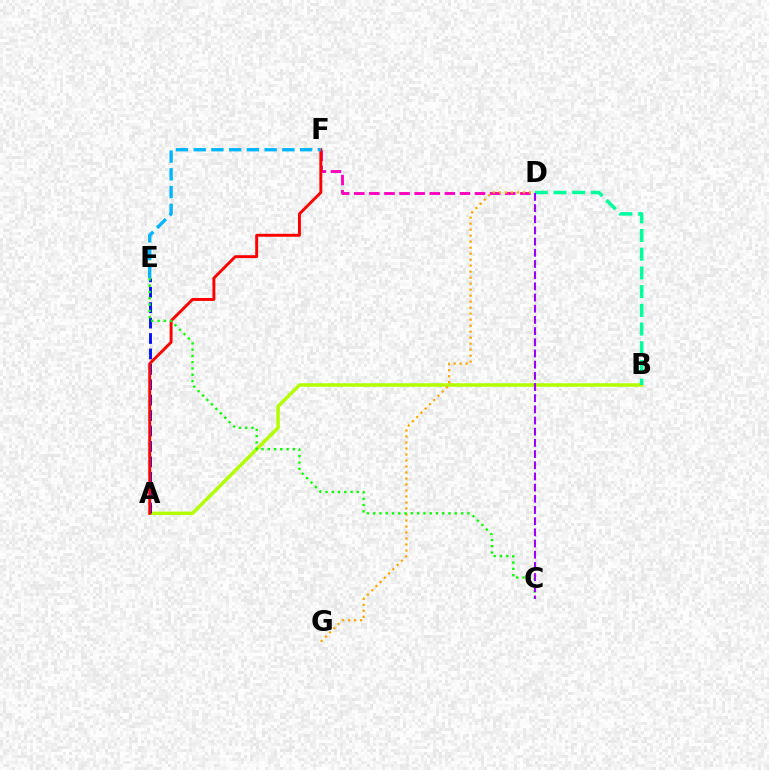{('A', 'B'): [{'color': '#b3ff00', 'line_style': 'solid', 'thickness': 2.53}], ('A', 'E'): [{'color': '#0010ff', 'line_style': 'dashed', 'thickness': 2.09}], ('D', 'F'): [{'color': '#ff00bd', 'line_style': 'dashed', 'thickness': 2.05}], ('A', 'F'): [{'color': '#ff0000', 'line_style': 'solid', 'thickness': 2.11}], ('D', 'G'): [{'color': '#ffa500', 'line_style': 'dotted', 'thickness': 1.63}], ('C', 'E'): [{'color': '#08ff00', 'line_style': 'dotted', 'thickness': 1.71}], ('E', 'F'): [{'color': '#00b5ff', 'line_style': 'dashed', 'thickness': 2.41}], ('B', 'D'): [{'color': '#00ff9d', 'line_style': 'dashed', 'thickness': 2.54}], ('C', 'D'): [{'color': '#9b00ff', 'line_style': 'dashed', 'thickness': 1.52}]}